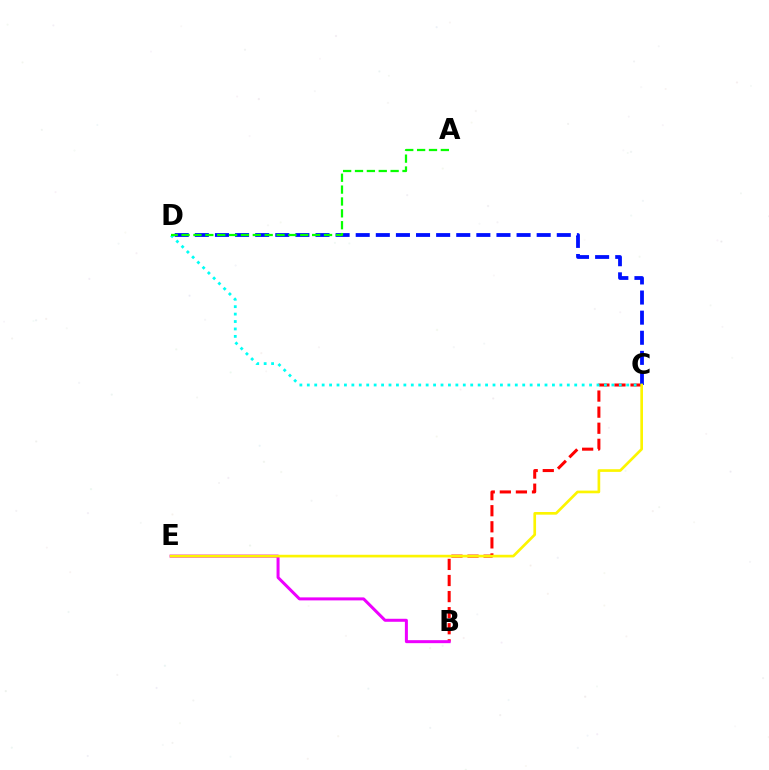{('B', 'C'): [{'color': '#ff0000', 'line_style': 'dashed', 'thickness': 2.18}], ('B', 'E'): [{'color': '#ee00ff', 'line_style': 'solid', 'thickness': 2.16}], ('C', 'D'): [{'color': '#0010ff', 'line_style': 'dashed', 'thickness': 2.73}, {'color': '#00fff6', 'line_style': 'dotted', 'thickness': 2.02}], ('C', 'E'): [{'color': '#fcf500', 'line_style': 'solid', 'thickness': 1.92}], ('A', 'D'): [{'color': '#08ff00', 'line_style': 'dashed', 'thickness': 1.61}]}